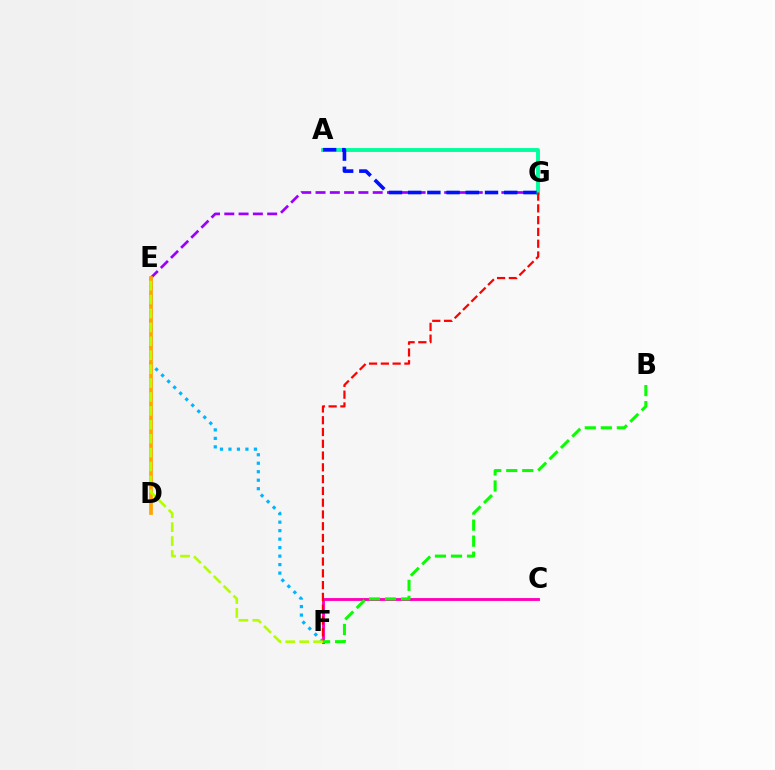{('C', 'F'): [{'color': '#ff00bd', 'line_style': 'solid', 'thickness': 2.07}], ('E', 'G'): [{'color': '#9b00ff', 'line_style': 'dashed', 'thickness': 1.94}], ('E', 'F'): [{'color': '#00b5ff', 'line_style': 'dotted', 'thickness': 2.31}, {'color': '#b3ff00', 'line_style': 'dashed', 'thickness': 1.89}], ('A', 'G'): [{'color': '#00ff9d', 'line_style': 'solid', 'thickness': 2.78}, {'color': '#0010ff', 'line_style': 'dashed', 'thickness': 2.61}], ('D', 'E'): [{'color': '#ffa500', 'line_style': 'solid', 'thickness': 2.69}], ('F', 'G'): [{'color': '#ff0000', 'line_style': 'dashed', 'thickness': 1.6}], ('B', 'F'): [{'color': '#08ff00', 'line_style': 'dashed', 'thickness': 2.18}]}